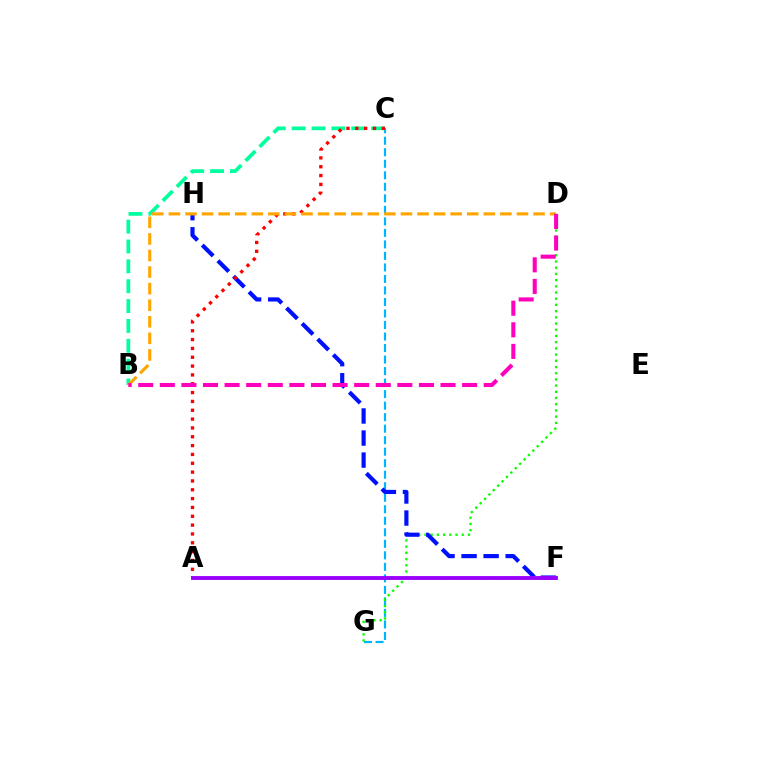{('A', 'F'): [{'color': '#b3ff00', 'line_style': 'dashed', 'thickness': 1.81}, {'color': '#9b00ff', 'line_style': 'solid', 'thickness': 2.78}], ('C', 'G'): [{'color': '#00b5ff', 'line_style': 'dashed', 'thickness': 1.56}], ('D', 'G'): [{'color': '#08ff00', 'line_style': 'dotted', 'thickness': 1.69}], ('F', 'H'): [{'color': '#0010ff', 'line_style': 'dashed', 'thickness': 3.0}], ('B', 'C'): [{'color': '#00ff9d', 'line_style': 'dashed', 'thickness': 2.7}], ('A', 'C'): [{'color': '#ff0000', 'line_style': 'dotted', 'thickness': 2.4}], ('B', 'D'): [{'color': '#ffa500', 'line_style': 'dashed', 'thickness': 2.25}, {'color': '#ff00bd', 'line_style': 'dashed', 'thickness': 2.93}]}